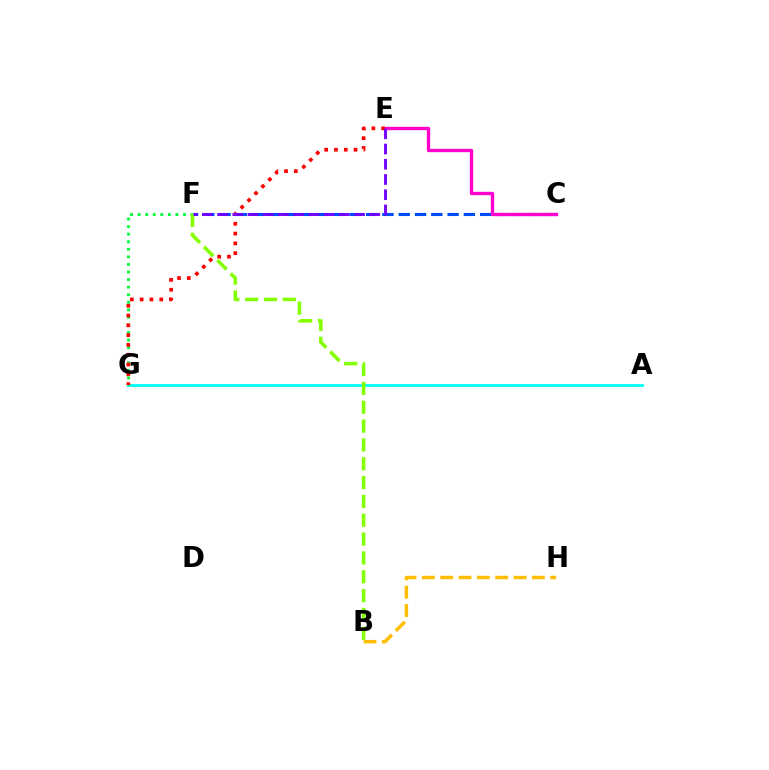{('A', 'G'): [{'color': '#00fff6', 'line_style': 'solid', 'thickness': 2.01}], ('F', 'G'): [{'color': '#00ff39', 'line_style': 'dotted', 'thickness': 2.06}], ('C', 'F'): [{'color': '#004bff', 'line_style': 'dashed', 'thickness': 2.21}], ('C', 'E'): [{'color': '#ff00cf', 'line_style': 'solid', 'thickness': 2.41}], ('B', 'F'): [{'color': '#84ff00', 'line_style': 'dashed', 'thickness': 2.56}], ('E', 'G'): [{'color': '#ff0000', 'line_style': 'dotted', 'thickness': 2.66}], ('E', 'F'): [{'color': '#7200ff', 'line_style': 'dashed', 'thickness': 2.07}], ('B', 'H'): [{'color': '#ffbd00', 'line_style': 'dashed', 'thickness': 2.49}]}